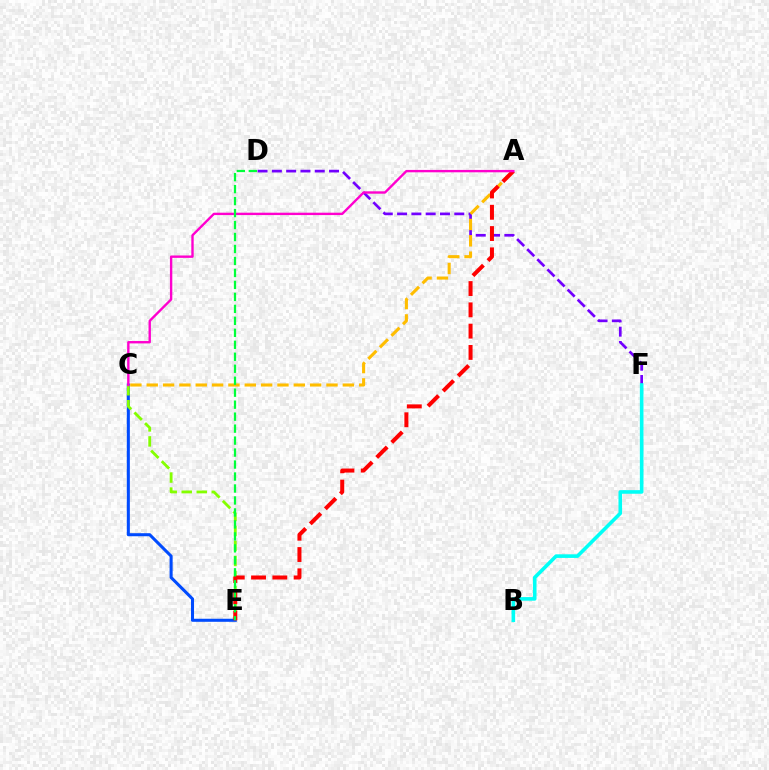{('C', 'E'): [{'color': '#004bff', 'line_style': 'solid', 'thickness': 2.19}, {'color': '#84ff00', 'line_style': 'dashed', 'thickness': 2.04}], ('D', 'F'): [{'color': '#7200ff', 'line_style': 'dashed', 'thickness': 1.94}], ('B', 'F'): [{'color': '#00fff6', 'line_style': 'solid', 'thickness': 2.59}], ('A', 'C'): [{'color': '#ffbd00', 'line_style': 'dashed', 'thickness': 2.22}, {'color': '#ff00cf', 'line_style': 'solid', 'thickness': 1.71}], ('A', 'E'): [{'color': '#ff0000', 'line_style': 'dashed', 'thickness': 2.89}], ('D', 'E'): [{'color': '#00ff39', 'line_style': 'dashed', 'thickness': 1.63}]}